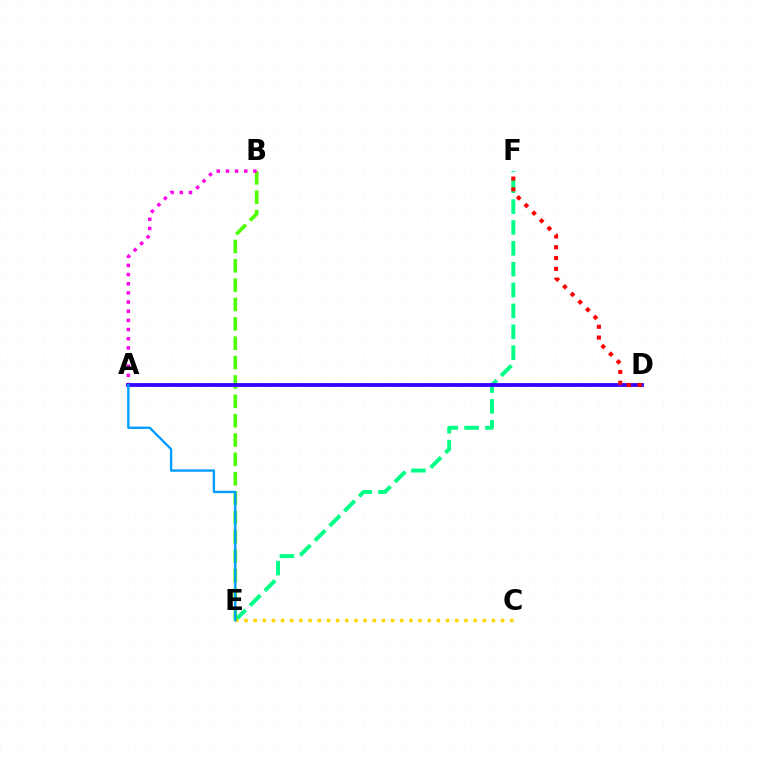{('E', 'F'): [{'color': '#00ff86', 'line_style': 'dashed', 'thickness': 2.83}], ('C', 'E'): [{'color': '#ffd500', 'line_style': 'dotted', 'thickness': 2.49}], ('B', 'E'): [{'color': '#4fff00', 'line_style': 'dashed', 'thickness': 2.63}], ('A', 'B'): [{'color': '#ff00ed', 'line_style': 'dotted', 'thickness': 2.49}], ('A', 'D'): [{'color': '#3700ff', 'line_style': 'solid', 'thickness': 2.74}], ('A', 'E'): [{'color': '#009eff', 'line_style': 'solid', 'thickness': 1.71}], ('D', 'F'): [{'color': '#ff0000', 'line_style': 'dotted', 'thickness': 2.94}]}